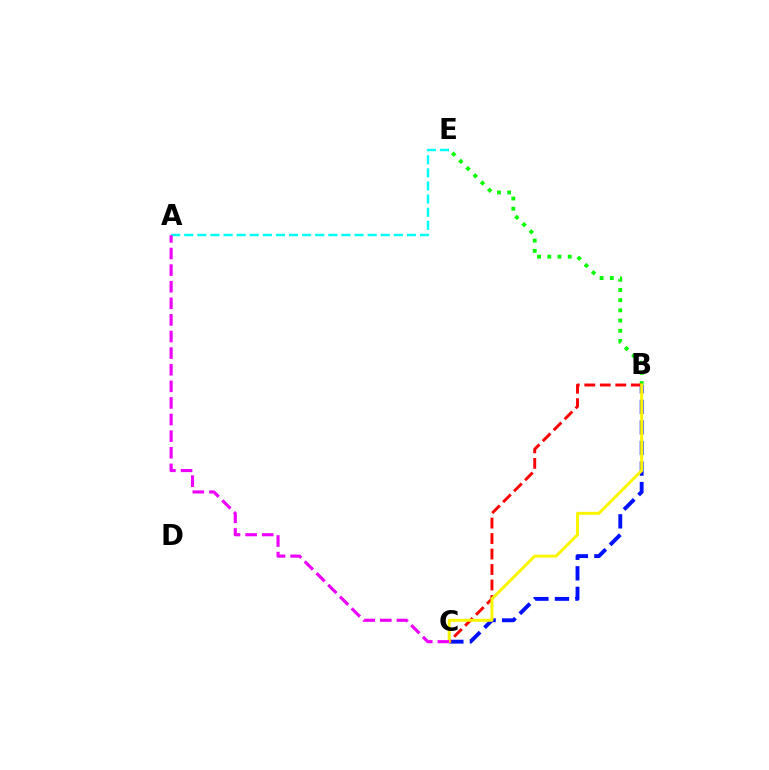{('B', 'C'): [{'color': '#0010ff', 'line_style': 'dashed', 'thickness': 2.79}, {'color': '#ff0000', 'line_style': 'dashed', 'thickness': 2.1}, {'color': '#fcf500', 'line_style': 'solid', 'thickness': 2.14}], ('B', 'E'): [{'color': '#08ff00', 'line_style': 'dotted', 'thickness': 2.77}], ('A', 'E'): [{'color': '#00fff6', 'line_style': 'dashed', 'thickness': 1.78}], ('A', 'C'): [{'color': '#ee00ff', 'line_style': 'dashed', 'thickness': 2.26}]}